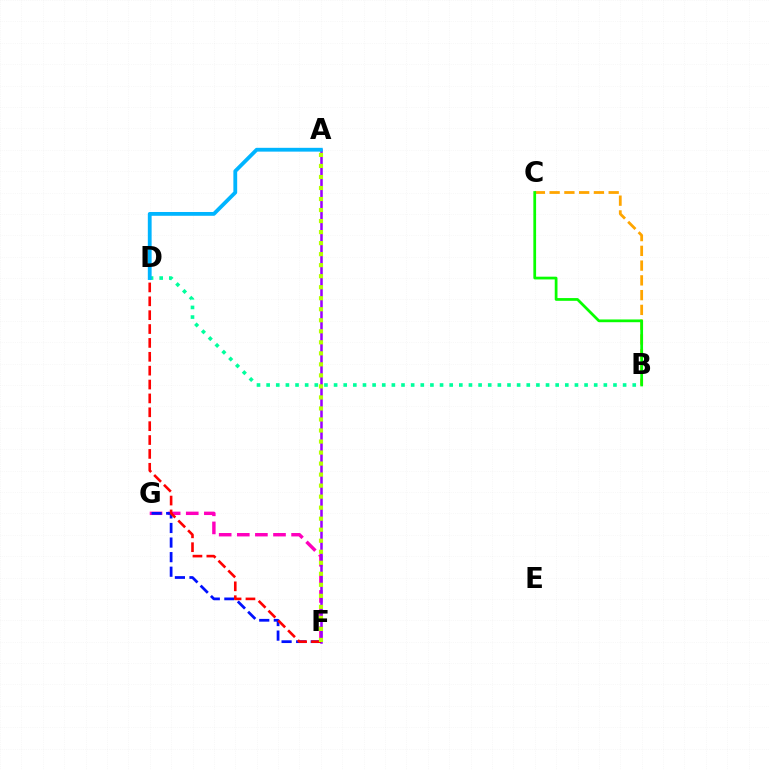{('F', 'G'): [{'color': '#ff00bd', 'line_style': 'dashed', 'thickness': 2.46}, {'color': '#0010ff', 'line_style': 'dashed', 'thickness': 1.98}], ('A', 'F'): [{'color': '#9b00ff', 'line_style': 'solid', 'thickness': 1.82}, {'color': '#b3ff00', 'line_style': 'dotted', 'thickness': 2.99}], ('B', 'C'): [{'color': '#ffa500', 'line_style': 'dashed', 'thickness': 2.01}, {'color': '#08ff00', 'line_style': 'solid', 'thickness': 1.98}], ('D', 'F'): [{'color': '#ff0000', 'line_style': 'dashed', 'thickness': 1.88}], ('B', 'D'): [{'color': '#00ff9d', 'line_style': 'dotted', 'thickness': 2.62}], ('A', 'D'): [{'color': '#00b5ff', 'line_style': 'solid', 'thickness': 2.74}]}